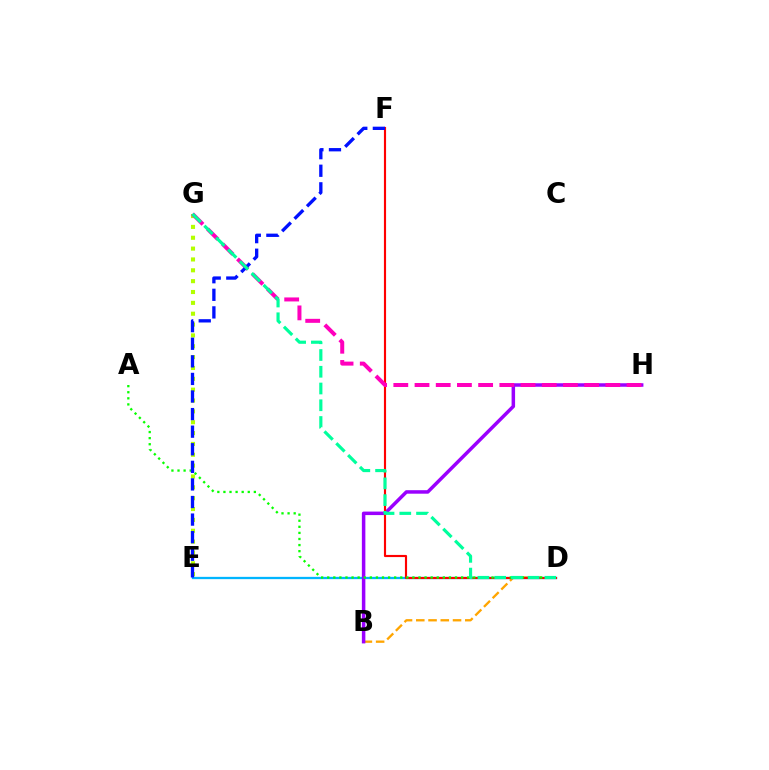{('B', 'D'): [{'color': '#ffa500', 'line_style': 'dashed', 'thickness': 1.66}], ('E', 'G'): [{'color': '#b3ff00', 'line_style': 'dotted', 'thickness': 2.95}], ('D', 'E'): [{'color': '#00b5ff', 'line_style': 'solid', 'thickness': 1.65}], ('B', 'H'): [{'color': '#9b00ff', 'line_style': 'solid', 'thickness': 2.52}], ('D', 'F'): [{'color': '#ff0000', 'line_style': 'solid', 'thickness': 1.55}], ('G', 'H'): [{'color': '#ff00bd', 'line_style': 'dashed', 'thickness': 2.88}], ('A', 'D'): [{'color': '#08ff00', 'line_style': 'dotted', 'thickness': 1.65}], ('E', 'F'): [{'color': '#0010ff', 'line_style': 'dashed', 'thickness': 2.39}], ('D', 'G'): [{'color': '#00ff9d', 'line_style': 'dashed', 'thickness': 2.28}]}